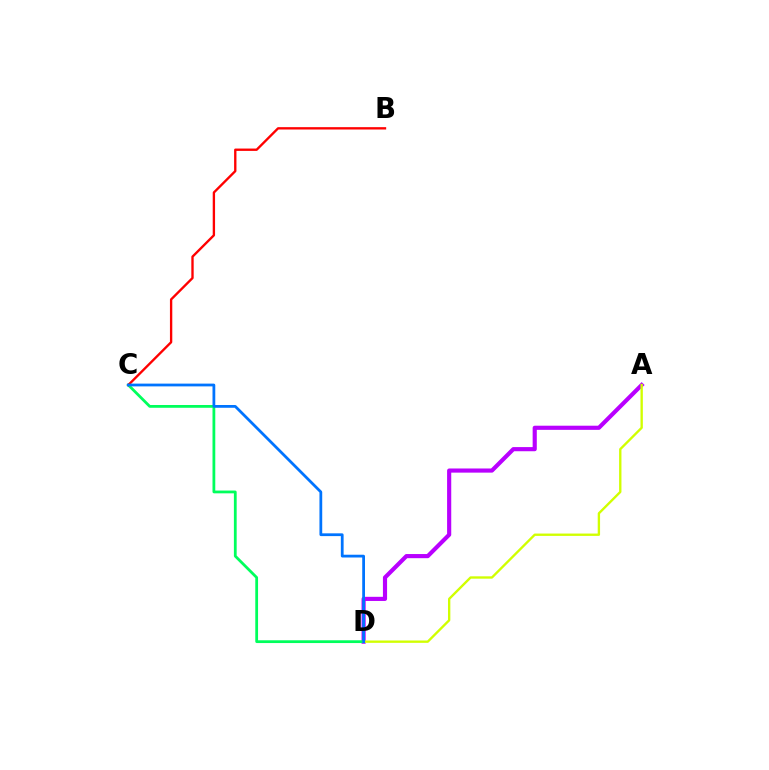{('A', 'D'): [{'color': '#b900ff', 'line_style': 'solid', 'thickness': 2.98}, {'color': '#d1ff00', 'line_style': 'solid', 'thickness': 1.69}], ('C', 'D'): [{'color': '#00ff5c', 'line_style': 'solid', 'thickness': 2.0}, {'color': '#0074ff', 'line_style': 'solid', 'thickness': 1.99}], ('B', 'C'): [{'color': '#ff0000', 'line_style': 'solid', 'thickness': 1.69}]}